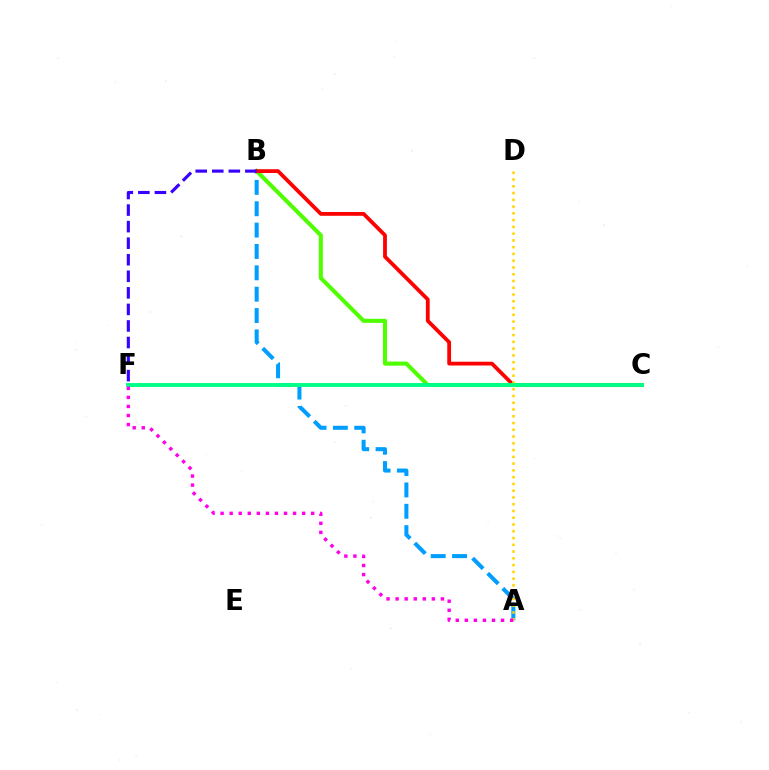{('A', 'B'): [{'color': '#009eff', 'line_style': 'dashed', 'thickness': 2.9}], ('B', 'C'): [{'color': '#4fff00', 'line_style': 'solid', 'thickness': 2.93}, {'color': '#ff0000', 'line_style': 'solid', 'thickness': 2.73}], ('A', 'D'): [{'color': '#ffd500', 'line_style': 'dotted', 'thickness': 1.84}], ('C', 'F'): [{'color': '#00ff86', 'line_style': 'solid', 'thickness': 2.81}], ('B', 'F'): [{'color': '#3700ff', 'line_style': 'dashed', 'thickness': 2.25}], ('A', 'F'): [{'color': '#ff00ed', 'line_style': 'dotted', 'thickness': 2.46}]}